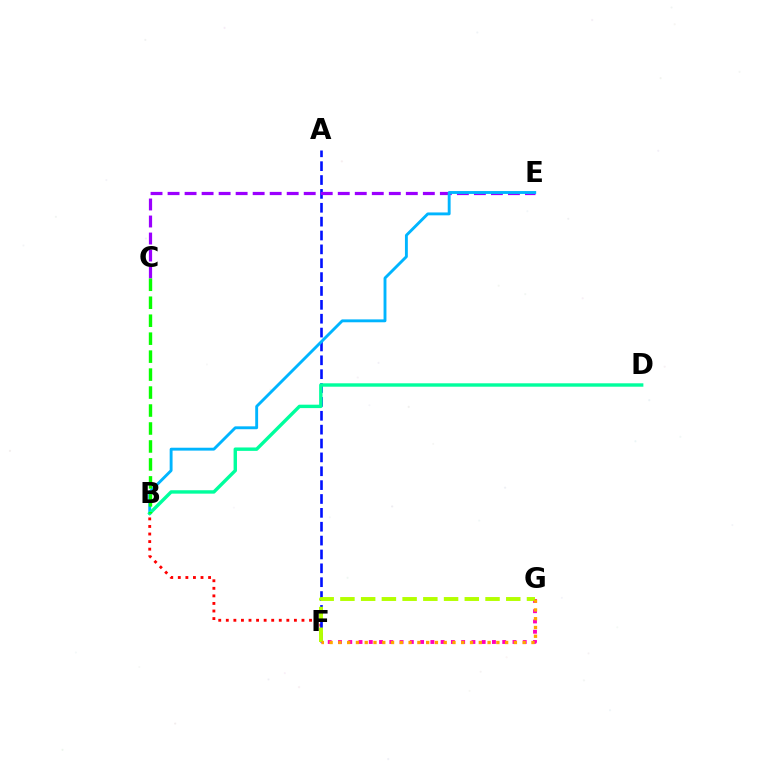{('B', 'F'): [{'color': '#ff0000', 'line_style': 'dotted', 'thickness': 2.06}], ('A', 'F'): [{'color': '#0010ff', 'line_style': 'dashed', 'thickness': 1.88}], ('C', 'E'): [{'color': '#9b00ff', 'line_style': 'dashed', 'thickness': 2.31}], ('B', 'E'): [{'color': '#00b5ff', 'line_style': 'solid', 'thickness': 2.08}], ('F', 'G'): [{'color': '#ff00bd', 'line_style': 'dotted', 'thickness': 2.79}, {'color': '#b3ff00', 'line_style': 'dashed', 'thickness': 2.82}, {'color': '#ffa500', 'line_style': 'dotted', 'thickness': 2.38}], ('B', 'D'): [{'color': '#00ff9d', 'line_style': 'solid', 'thickness': 2.45}], ('B', 'C'): [{'color': '#08ff00', 'line_style': 'dashed', 'thickness': 2.44}]}